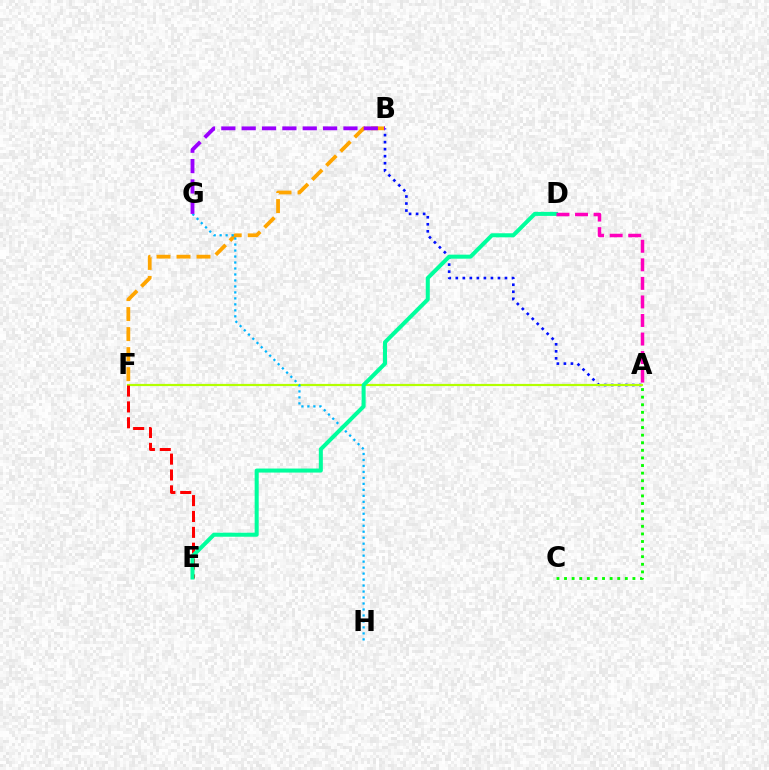{('A', 'B'): [{'color': '#0010ff', 'line_style': 'dotted', 'thickness': 1.91}], ('A', 'F'): [{'color': '#b3ff00', 'line_style': 'solid', 'thickness': 1.58}], ('A', 'C'): [{'color': '#08ff00', 'line_style': 'dotted', 'thickness': 2.06}], ('B', 'F'): [{'color': '#ffa500', 'line_style': 'dashed', 'thickness': 2.72}], ('G', 'H'): [{'color': '#00b5ff', 'line_style': 'dotted', 'thickness': 1.62}], ('E', 'F'): [{'color': '#ff0000', 'line_style': 'dashed', 'thickness': 2.16}], ('D', 'E'): [{'color': '#00ff9d', 'line_style': 'solid', 'thickness': 2.9}], ('A', 'D'): [{'color': '#ff00bd', 'line_style': 'dashed', 'thickness': 2.52}], ('B', 'G'): [{'color': '#9b00ff', 'line_style': 'dashed', 'thickness': 2.76}]}